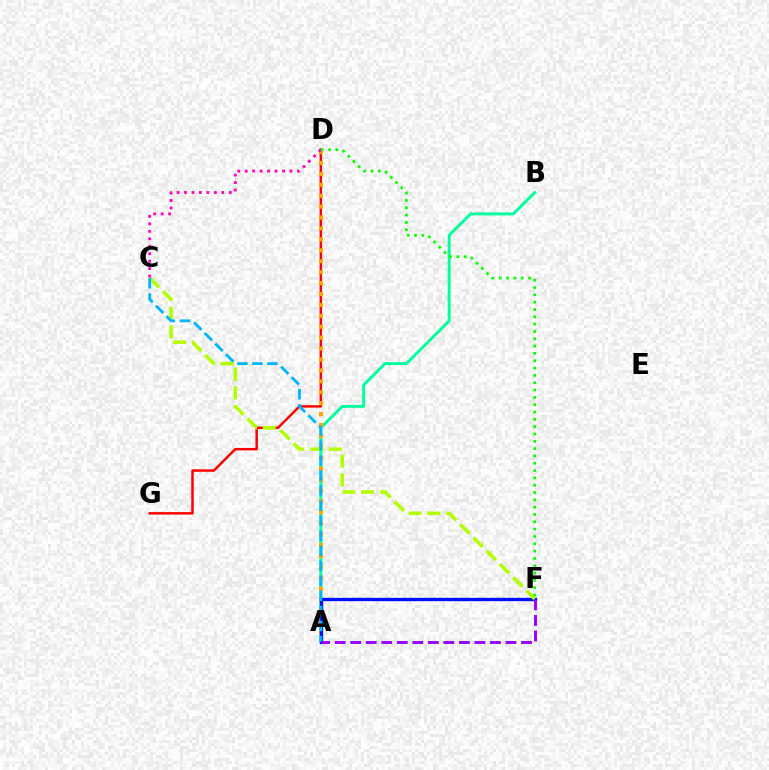{('A', 'B'): [{'color': '#00ff9d', 'line_style': 'solid', 'thickness': 2.12}], ('D', 'G'): [{'color': '#ff0000', 'line_style': 'solid', 'thickness': 1.78}], ('A', 'D'): [{'color': '#ffa500', 'line_style': 'dotted', 'thickness': 2.97}], ('A', 'F'): [{'color': '#0010ff', 'line_style': 'solid', 'thickness': 2.4}, {'color': '#9b00ff', 'line_style': 'dashed', 'thickness': 2.11}], ('C', 'F'): [{'color': '#b3ff00', 'line_style': 'dashed', 'thickness': 2.55}], ('C', 'D'): [{'color': '#ff00bd', 'line_style': 'dotted', 'thickness': 2.03}], ('D', 'F'): [{'color': '#08ff00', 'line_style': 'dotted', 'thickness': 1.99}], ('A', 'C'): [{'color': '#00b5ff', 'line_style': 'dashed', 'thickness': 2.04}]}